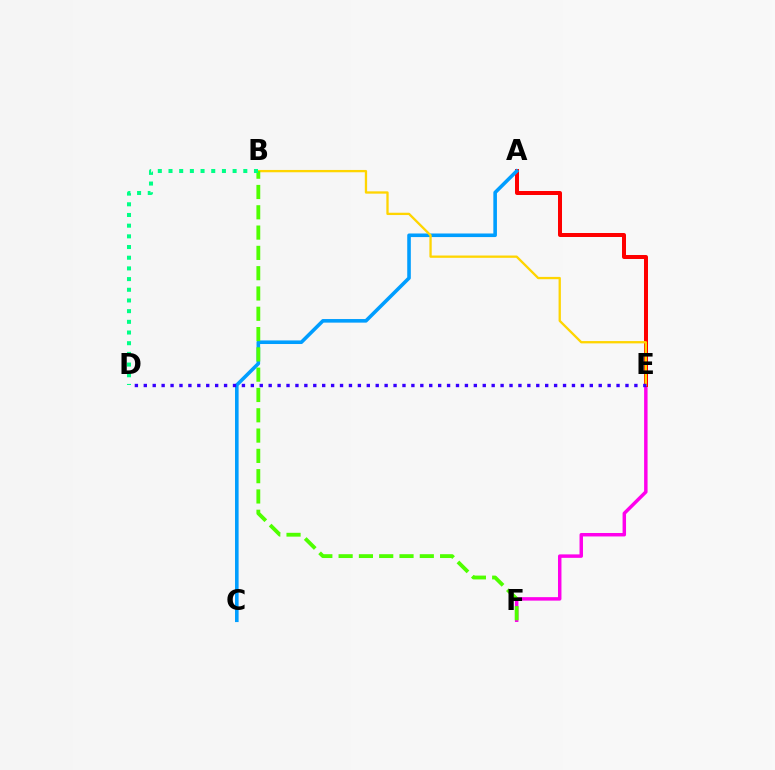{('E', 'F'): [{'color': '#ff00ed', 'line_style': 'solid', 'thickness': 2.49}], ('A', 'E'): [{'color': '#ff0000', 'line_style': 'solid', 'thickness': 2.88}], ('A', 'C'): [{'color': '#009eff', 'line_style': 'solid', 'thickness': 2.58}], ('B', 'E'): [{'color': '#ffd500', 'line_style': 'solid', 'thickness': 1.66}], ('B', 'F'): [{'color': '#4fff00', 'line_style': 'dashed', 'thickness': 2.76}], ('D', 'E'): [{'color': '#3700ff', 'line_style': 'dotted', 'thickness': 2.42}], ('B', 'D'): [{'color': '#00ff86', 'line_style': 'dotted', 'thickness': 2.9}]}